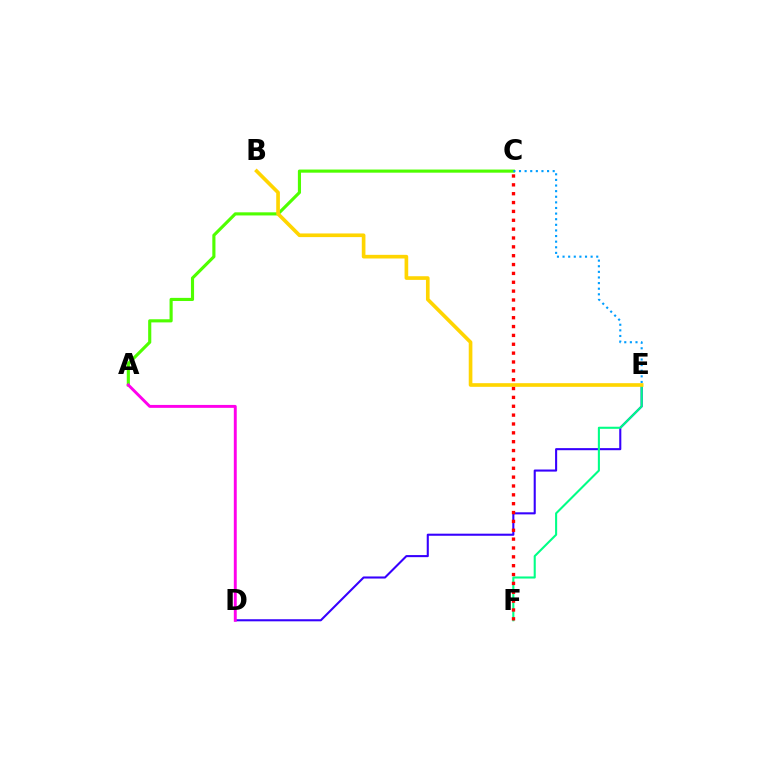{('D', 'E'): [{'color': '#3700ff', 'line_style': 'solid', 'thickness': 1.5}], ('E', 'F'): [{'color': '#00ff86', 'line_style': 'solid', 'thickness': 1.5}], ('A', 'C'): [{'color': '#4fff00', 'line_style': 'solid', 'thickness': 2.26}], ('B', 'E'): [{'color': '#ffd500', 'line_style': 'solid', 'thickness': 2.63}], ('A', 'D'): [{'color': '#ff00ed', 'line_style': 'solid', 'thickness': 2.1}], ('C', 'F'): [{'color': '#ff0000', 'line_style': 'dotted', 'thickness': 2.41}], ('C', 'E'): [{'color': '#009eff', 'line_style': 'dotted', 'thickness': 1.53}]}